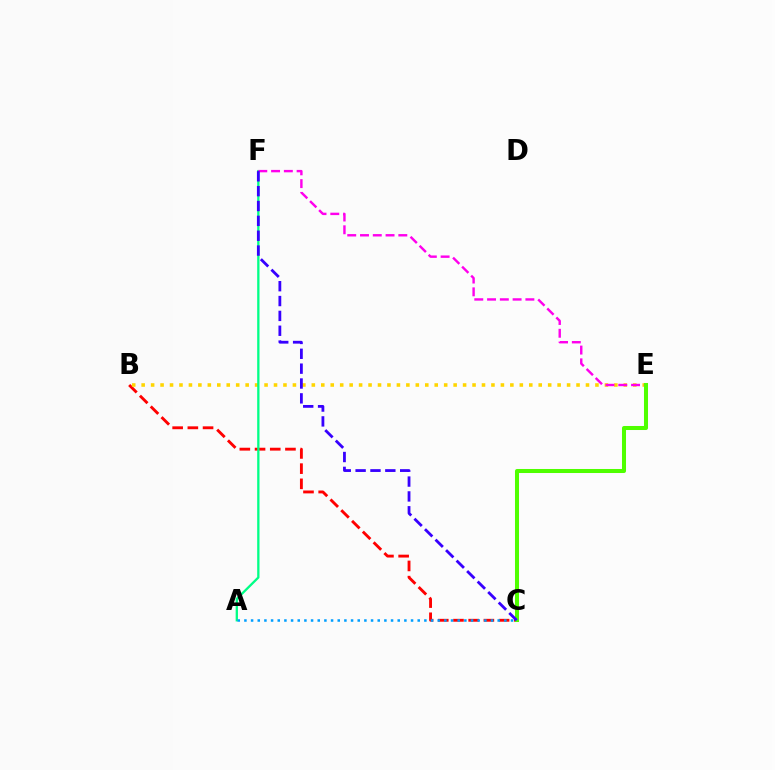{('B', 'C'): [{'color': '#ff0000', 'line_style': 'dashed', 'thickness': 2.07}], ('B', 'E'): [{'color': '#ffd500', 'line_style': 'dotted', 'thickness': 2.57}], ('A', 'F'): [{'color': '#00ff86', 'line_style': 'solid', 'thickness': 1.66}], ('E', 'F'): [{'color': '#ff00ed', 'line_style': 'dashed', 'thickness': 1.74}], ('C', 'E'): [{'color': '#4fff00', 'line_style': 'solid', 'thickness': 2.9}], ('A', 'C'): [{'color': '#009eff', 'line_style': 'dotted', 'thickness': 1.81}], ('C', 'F'): [{'color': '#3700ff', 'line_style': 'dashed', 'thickness': 2.02}]}